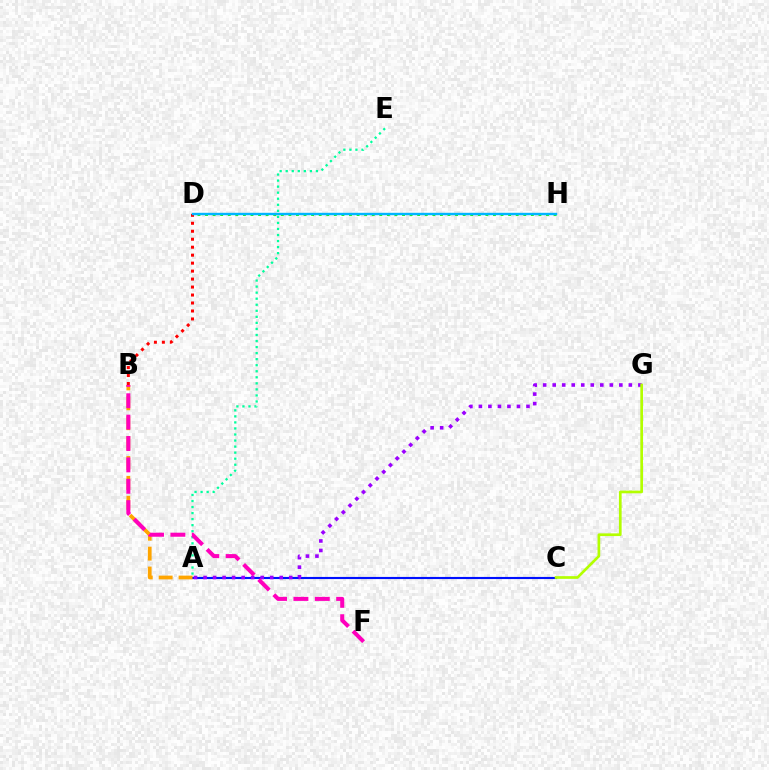{('A', 'C'): [{'color': '#0010ff', 'line_style': 'solid', 'thickness': 1.54}], ('A', 'G'): [{'color': '#9b00ff', 'line_style': 'dotted', 'thickness': 2.59}], ('D', 'H'): [{'color': '#08ff00', 'line_style': 'dotted', 'thickness': 2.06}, {'color': '#00b5ff', 'line_style': 'solid', 'thickness': 1.74}], ('A', 'B'): [{'color': '#ffa500', 'line_style': 'dashed', 'thickness': 2.7}], ('B', 'D'): [{'color': '#ff0000', 'line_style': 'dotted', 'thickness': 2.17}], ('C', 'G'): [{'color': '#b3ff00', 'line_style': 'solid', 'thickness': 1.94}], ('A', 'E'): [{'color': '#00ff9d', 'line_style': 'dotted', 'thickness': 1.64}], ('B', 'F'): [{'color': '#ff00bd', 'line_style': 'dashed', 'thickness': 2.9}]}